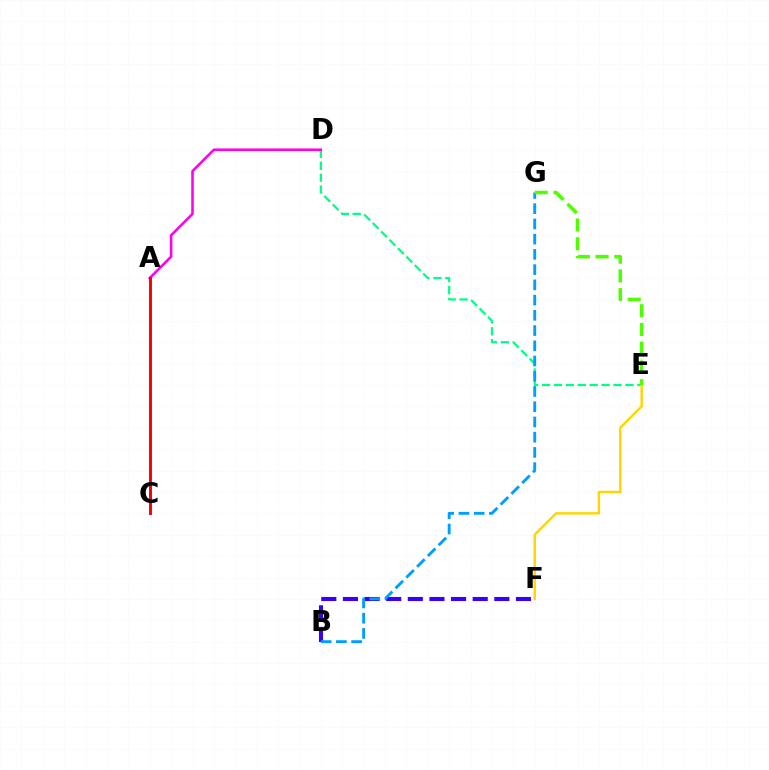{('D', 'E'): [{'color': '#00ff86', 'line_style': 'dashed', 'thickness': 1.62}], ('A', 'D'): [{'color': '#ff00ed', 'line_style': 'solid', 'thickness': 1.84}], ('B', 'F'): [{'color': '#3700ff', 'line_style': 'dashed', 'thickness': 2.94}], ('E', 'F'): [{'color': '#ffd500', 'line_style': 'solid', 'thickness': 1.74}], ('B', 'G'): [{'color': '#009eff', 'line_style': 'dashed', 'thickness': 2.07}], ('E', 'G'): [{'color': '#4fff00', 'line_style': 'dashed', 'thickness': 2.55}], ('A', 'C'): [{'color': '#ff0000', 'line_style': 'solid', 'thickness': 2.13}]}